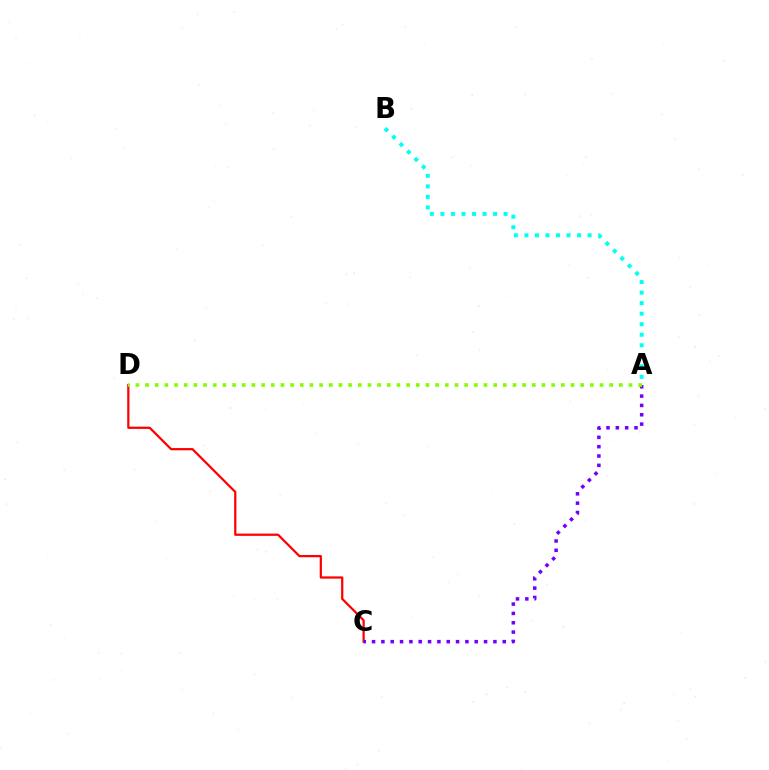{('C', 'D'): [{'color': '#ff0000', 'line_style': 'solid', 'thickness': 1.61}], ('A', 'C'): [{'color': '#7200ff', 'line_style': 'dotted', 'thickness': 2.54}], ('A', 'D'): [{'color': '#84ff00', 'line_style': 'dotted', 'thickness': 2.63}], ('A', 'B'): [{'color': '#00fff6', 'line_style': 'dotted', 'thickness': 2.86}]}